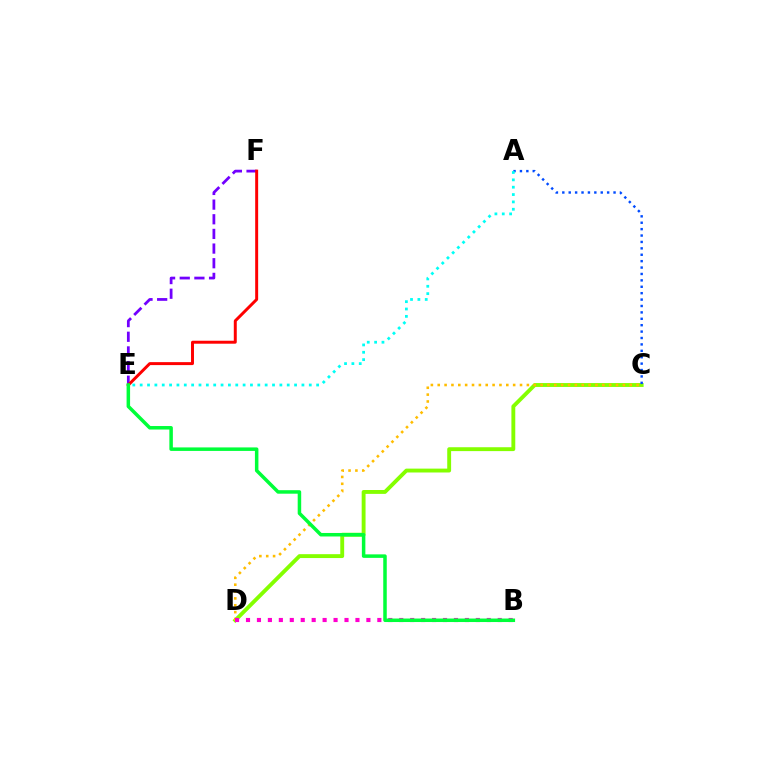{('E', 'F'): [{'color': '#7200ff', 'line_style': 'dashed', 'thickness': 1.99}, {'color': '#ff0000', 'line_style': 'solid', 'thickness': 2.13}], ('C', 'D'): [{'color': '#84ff00', 'line_style': 'solid', 'thickness': 2.79}, {'color': '#ffbd00', 'line_style': 'dotted', 'thickness': 1.86}], ('A', 'C'): [{'color': '#004bff', 'line_style': 'dotted', 'thickness': 1.74}], ('B', 'D'): [{'color': '#ff00cf', 'line_style': 'dotted', 'thickness': 2.97}], ('A', 'E'): [{'color': '#00fff6', 'line_style': 'dotted', 'thickness': 2.0}], ('B', 'E'): [{'color': '#00ff39', 'line_style': 'solid', 'thickness': 2.52}]}